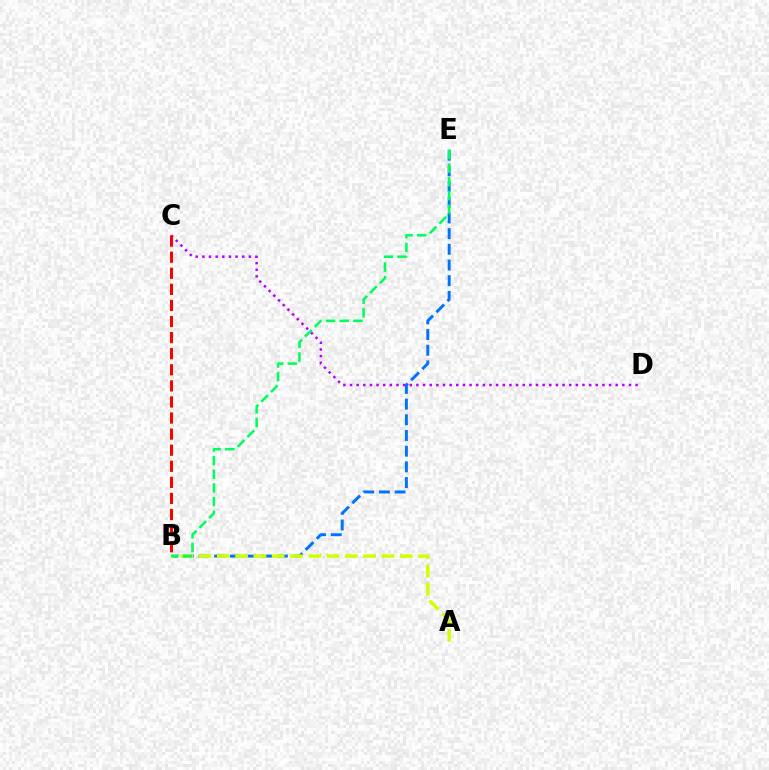{('B', 'E'): [{'color': '#0074ff', 'line_style': 'dashed', 'thickness': 2.13}, {'color': '#00ff5c', 'line_style': 'dashed', 'thickness': 1.86}], ('A', 'B'): [{'color': '#d1ff00', 'line_style': 'dashed', 'thickness': 2.48}], ('C', 'D'): [{'color': '#b900ff', 'line_style': 'dotted', 'thickness': 1.8}], ('B', 'C'): [{'color': '#ff0000', 'line_style': 'dashed', 'thickness': 2.18}]}